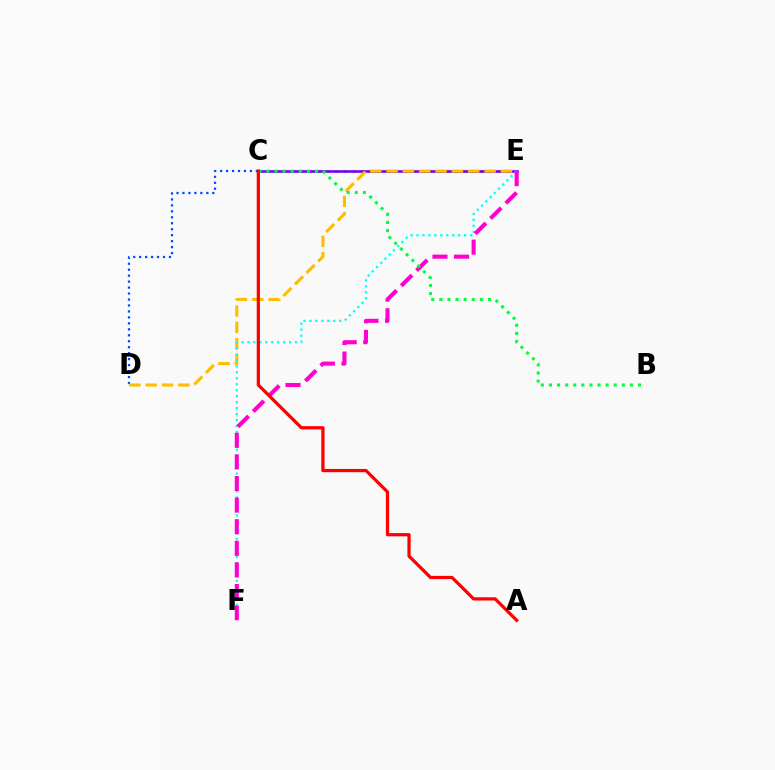{('C', 'E'): [{'color': '#84ff00', 'line_style': 'dotted', 'thickness': 2.32}, {'color': '#7200ff', 'line_style': 'solid', 'thickness': 1.86}], ('C', 'D'): [{'color': '#004bff', 'line_style': 'dotted', 'thickness': 1.62}], ('D', 'E'): [{'color': '#ffbd00', 'line_style': 'dashed', 'thickness': 2.22}], ('E', 'F'): [{'color': '#00fff6', 'line_style': 'dotted', 'thickness': 1.62}, {'color': '#ff00cf', 'line_style': 'dashed', 'thickness': 2.93}], ('B', 'C'): [{'color': '#00ff39', 'line_style': 'dotted', 'thickness': 2.2}], ('A', 'C'): [{'color': '#ff0000', 'line_style': 'solid', 'thickness': 2.33}]}